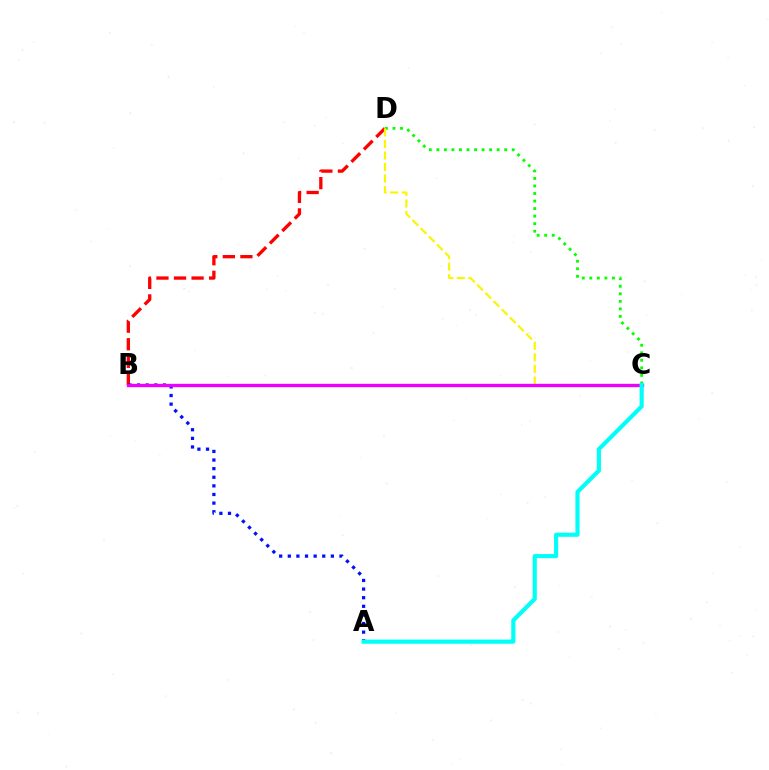{('B', 'D'): [{'color': '#ff0000', 'line_style': 'dashed', 'thickness': 2.39}], ('C', 'D'): [{'color': '#08ff00', 'line_style': 'dotted', 'thickness': 2.05}, {'color': '#fcf500', 'line_style': 'dashed', 'thickness': 1.57}], ('A', 'B'): [{'color': '#0010ff', 'line_style': 'dotted', 'thickness': 2.34}], ('B', 'C'): [{'color': '#ee00ff', 'line_style': 'solid', 'thickness': 2.4}], ('A', 'C'): [{'color': '#00fff6', 'line_style': 'solid', 'thickness': 2.98}]}